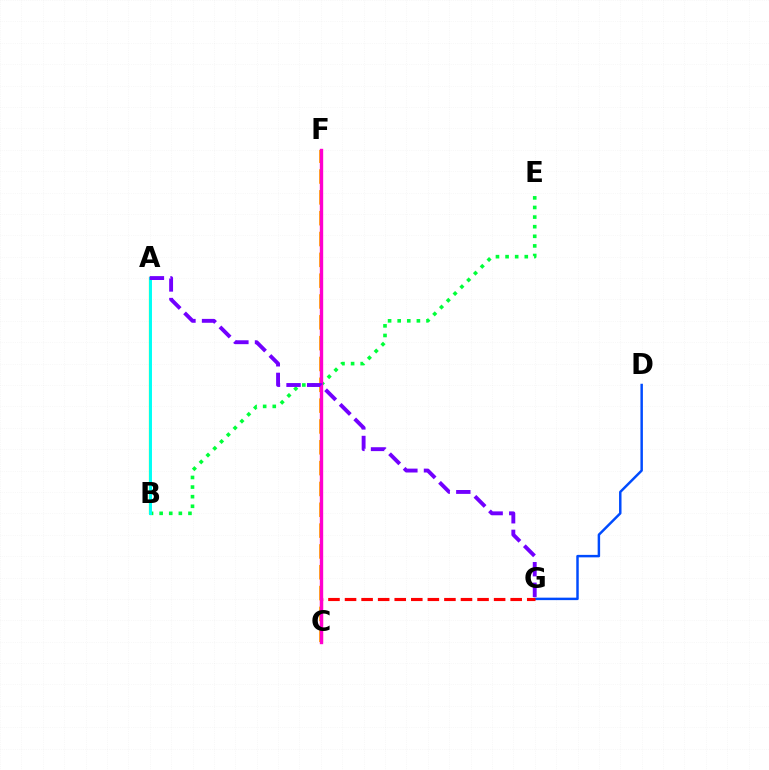{('B', 'E'): [{'color': '#00ff39', 'line_style': 'dotted', 'thickness': 2.61}], ('A', 'B'): [{'color': '#84ff00', 'line_style': 'solid', 'thickness': 1.61}, {'color': '#00fff6', 'line_style': 'solid', 'thickness': 2.12}], ('D', 'G'): [{'color': '#004bff', 'line_style': 'solid', 'thickness': 1.78}], ('C', 'G'): [{'color': '#ff0000', 'line_style': 'dashed', 'thickness': 2.25}], ('C', 'F'): [{'color': '#ffbd00', 'line_style': 'dashed', 'thickness': 2.83}, {'color': '#ff00cf', 'line_style': 'solid', 'thickness': 2.42}], ('A', 'G'): [{'color': '#7200ff', 'line_style': 'dashed', 'thickness': 2.8}]}